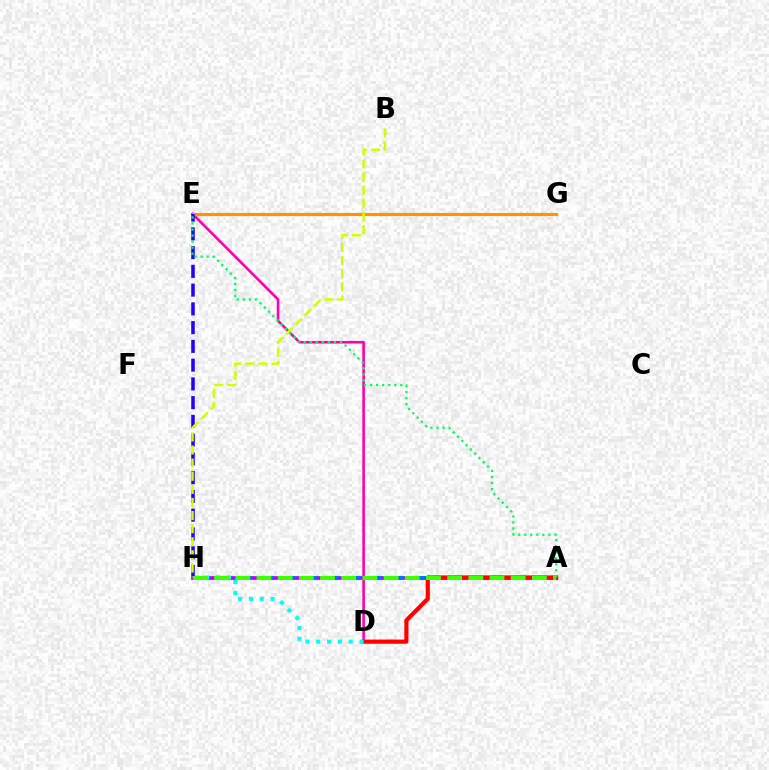{('D', 'E'): [{'color': '#ff00ac', 'line_style': 'solid', 'thickness': 1.87}], ('A', 'H'): [{'color': '#b900ff', 'line_style': 'solid', 'thickness': 2.67}, {'color': '#0074ff', 'line_style': 'dashed', 'thickness': 2.95}, {'color': '#3dff00', 'line_style': 'dashed', 'thickness': 2.88}], ('E', 'G'): [{'color': '#ff9400', 'line_style': 'solid', 'thickness': 2.26}], ('A', 'D'): [{'color': '#ff0000', 'line_style': 'solid', 'thickness': 3.0}], ('D', 'H'): [{'color': '#00fff6', 'line_style': 'dotted', 'thickness': 2.94}], ('E', 'H'): [{'color': '#2500ff', 'line_style': 'dashed', 'thickness': 2.55}], ('A', 'E'): [{'color': '#00ff5c', 'line_style': 'dotted', 'thickness': 1.64}], ('B', 'H'): [{'color': '#d1ff00', 'line_style': 'dashed', 'thickness': 1.78}]}